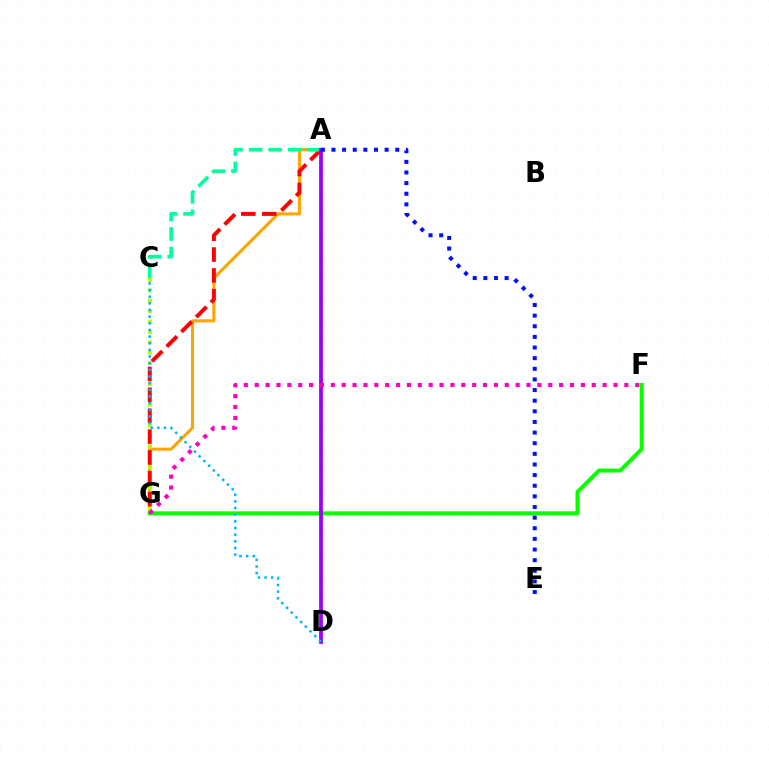{('A', 'G'): [{'color': '#ffa500', 'line_style': 'solid', 'thickness': 2.21}, {'color': '#ff0000', 'line_style': 'dashed', 'thickness': 2.83}], ('F', 'G'): [{'color': '#08ff00', 'line_style': 'solid', 'thickness': 2.87}, {'color': '#ff00bd', 'line_style': 'dotted', 'thickness': 2.95}], ('C', 'G'): [{'color': '#b3ff00', 'line_style': 'dotted', 'thickness': 2.83}], ('A', 'C'): [{'color': '#00ff9d', 'line_style': 'dashed', 'thickness': 2.65}], ('A', 'D'): [{'color': '#9b00ff', 'line_style': 'solid', 'thickness': 2.72}], ('C', 'D'): [{'color': '#00b5ff', 'line_style': 'dotted', 'thickness': 1.81}], ('A', 'E'): [{'color': '#0010ff', 'line_style': 'dotted', 'thickness': 2.89}]}